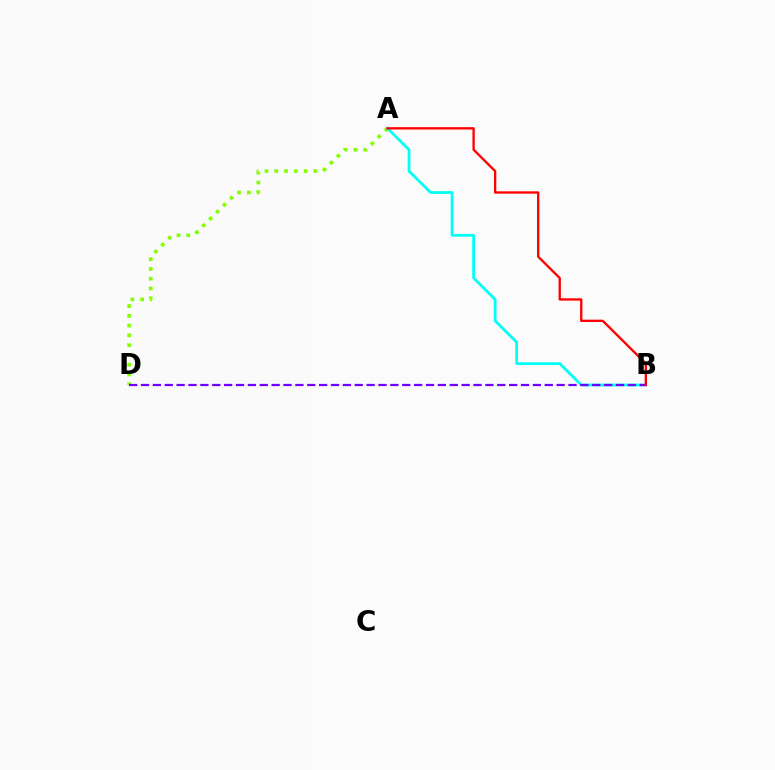{('A', 'D'): [{'color': '#84ff00', 'line_style': 'dotted', 'thickness': 2.66}], ('A', 'B'): [{'color': '#00fff6', 'line_style': 'solid', 'thickness': 1.98}, {'color': '#ff0000', 'line_style': 'solid', 'thickness': 1.68}], ('B', 'D'): [{'color': '#7200ff', 'line_style': 'dashed', 'thickness': 1.61}]}